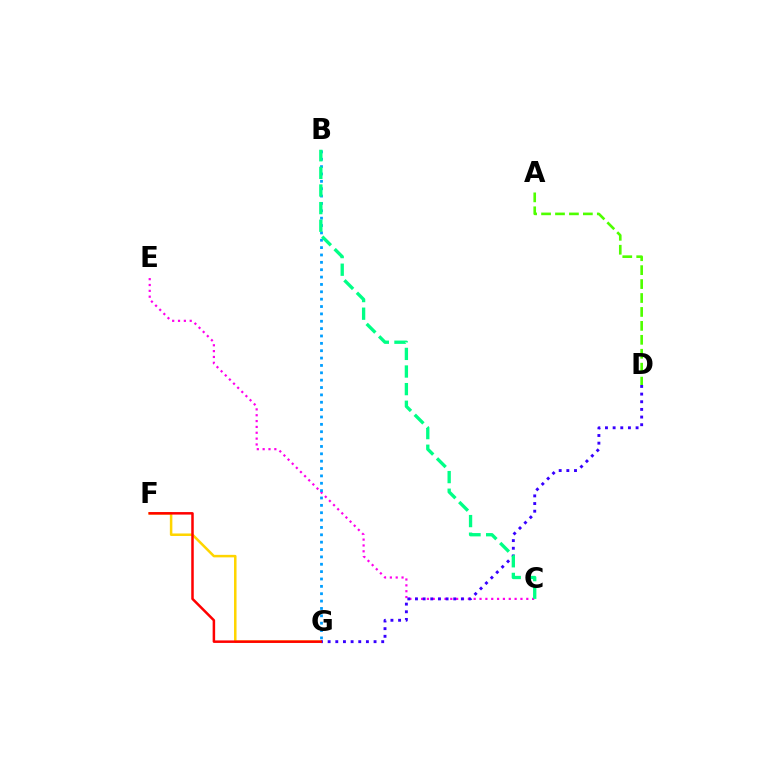{('F', 'G'): [{'color': '#ffd500', 'line_style': 'solid', 'thickness': 1.81}, {'color': '#ff0000', 'line_style': 'solid', 'thickness': 1.8}], ('C', 'E'): [{'color': '#ff00ed', 'line_style': 'dotted', 'thickness': 1.59}], ('D', 'G'): [{'color': '#3700ff', 'line_style': 'dotted', 'thickness': 2.08}], ('B', 'G'): [{'color': '#009eff', 'line_style': 'dotted', 'thickness': 2.0}], ('A', 'D'): [{'color': '#4fff00', 'line_style': 'dashed', 'thickness': 1.89}], ('B', 'C'): [{'color': '#00ff86', 'line_style': 'dashed', 'thickness': 2.39}]}